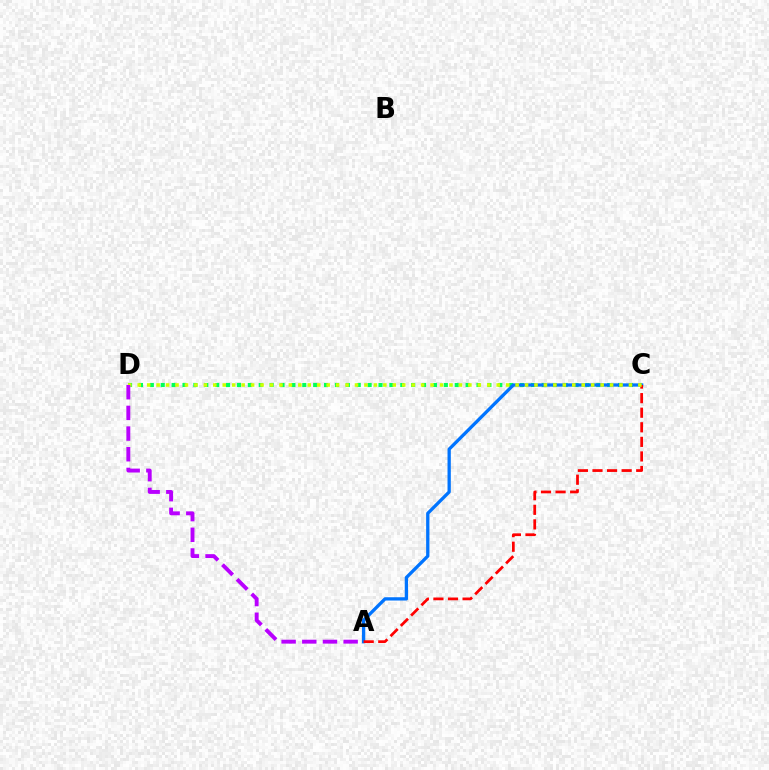{('C', 'D'): [{'color': '#00ff5c', 'line_style': 'dotted', 'thickness': 2.96}, {'color': '#d1ff00', 'line_style': 'dotted', 'thickness': 2.57}], ('A', 'C'): [{'color': '#0074ff', 'line_style': 'solid', 'thickness': 2.37}, {'color': '#ff0000', 'line_style': 'dashed', 'thickness': 1.98}], ('A', 'D'): [{'color': '#b900ff', 'line_style': 'dashed', 'thickness': 2.81}]}